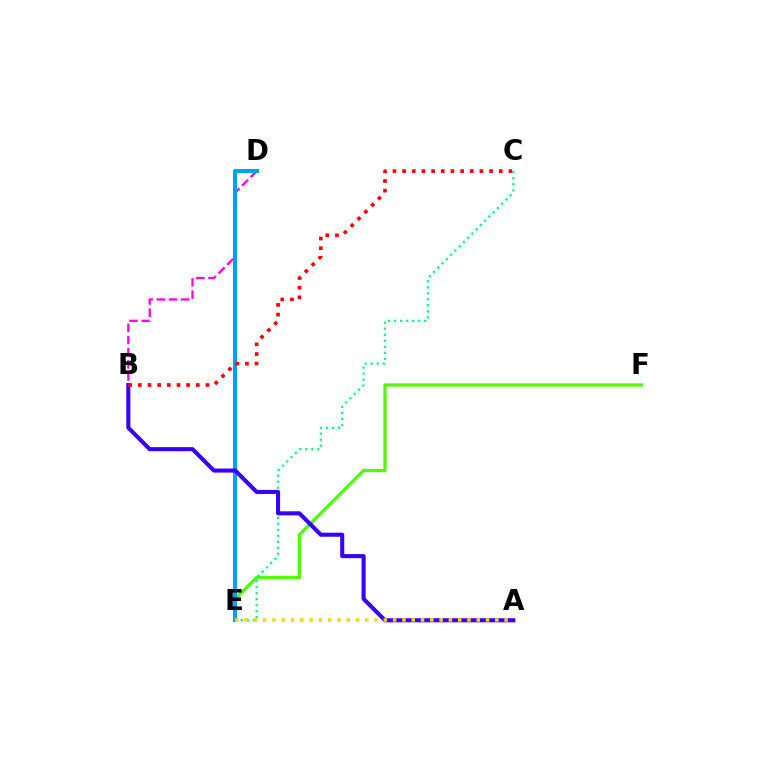{('B', 'D'): [{'color': '#ff00ed', 'line_style': 'dashed', 'thickness': 1.65}], ('E', 'F'): [{'color': '#4fff00', 'line_style': 'solid', 'thickness': 2.36}], ('C', 'E'): [{'color': '#00ff86', 'line_style': 'dotted', 'thickness': 1.64}], ('D', 'E'): [{'color': '#009eff', 'line_style': 'solid', 'thickness': 2.92}], ('A', 'B'): [{'color': '#3700ff', 'line_style': 'solid', 'thickness': 2.93}], ('A', 'E'): [{'color': '#ffd500', 'line_style': 'dotted', 'thickness': 2.52}], ('B', 'C'): [{'color': '#ff0000', 'line_style': 'dotted', 'thickness': 2.63}]}